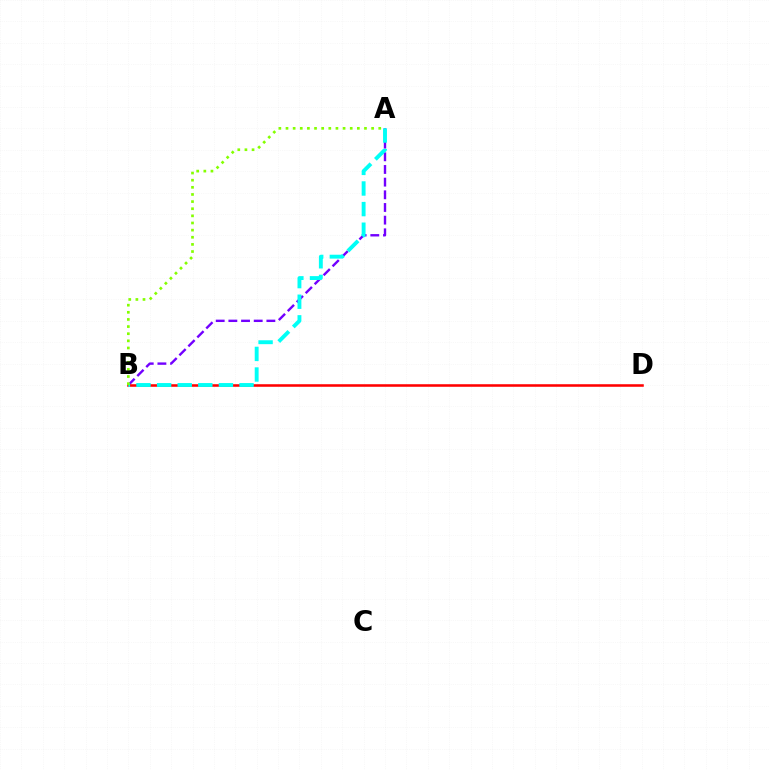{('A', 'B'): [{'color': '#7200ff', 'line_style': 'dashed', 'thickness': 1.72}, {'color': '#00fff6', 'line_style': 'dashed', 'thickness': 2.8}, {'color': '#84ff00', 'line_style': 'dotted', 'thickness': 1.94}], ('B', 'D'): [{'color': '#ff0000', 'line_style': 'solid', 'thickness': 1.84}]}